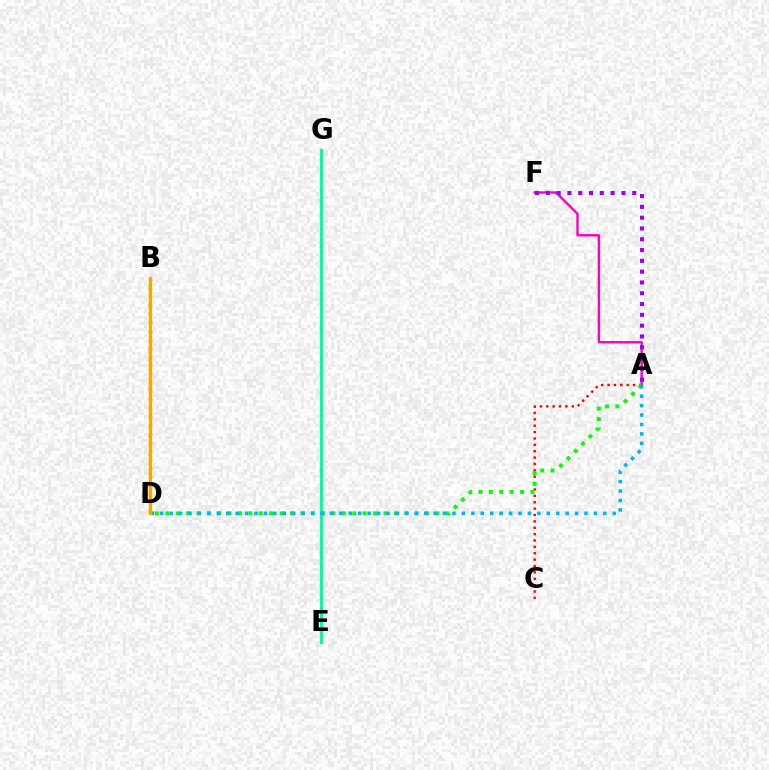{('B', 'D'): [{'color': '#0010ff', 'line_style': 'dotted', 'thickness': 2.33}, {'color': '#b3ff00', 'line_style': 'dotted', 'thickness': 2.56}, {'color': '#ffa500', 'line_style': 'solid', 'thickness': 2.23}], ('E', 'G'): [{'color': '#00ff9d', 'line_style': 'solid', 'thickness': 2.32}], ('A', 'F'): [{'color': '#ff00bd', 'line_style': 'solid', 'thickness': 1.71}, {'color': '#9b00ff', 'line_style': 'dotted', 'thickness': 2.93}], ('A', 'C'): [{'color': '#ff0000', 'line_style': 'dotted', 'thickness': 1.73}], ('A', 'D'): [{'color': '#08ff00', 'line_style': 'dotted', 'thickness': 2.82}, {'color': '#00b5ff', 'line_style': 'dotted', 'thickness': 2.56}]}